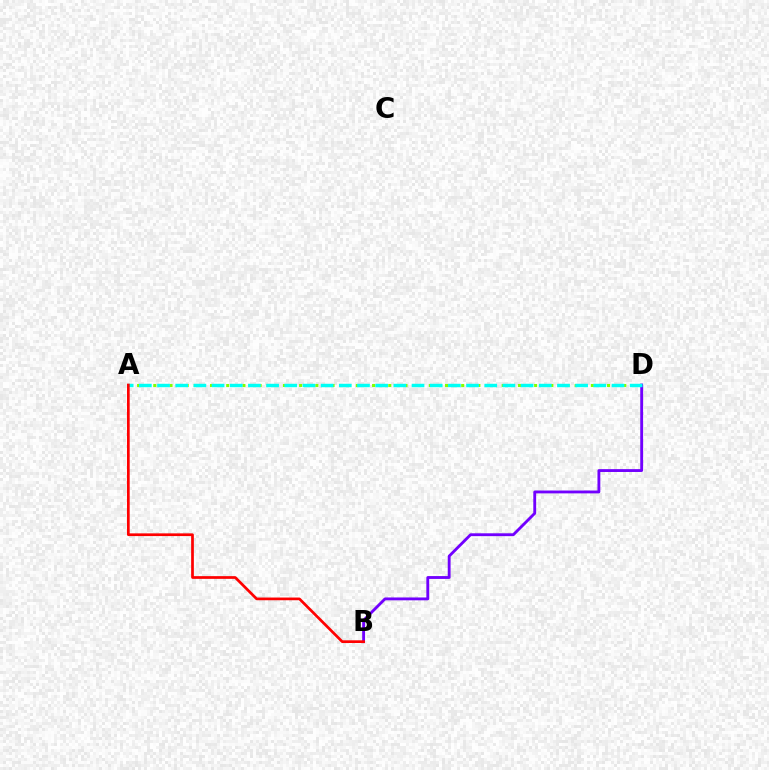{('A', 'D'): [{'color': '#84ff00', 'line_style': 'dotted', 'thickness': 2.2}, {'color': '#00fff6', 'line_style': 'dashed', 'thickness': 2.47}], ('B', 'D'): [{'color': '#7200ff', 'line_style': 'solid', 'thickness': 2.05}], ('A', 'B'): [{'color': '#ff0000', 'line_style': 'solid', 'thickness': 1.95}]}